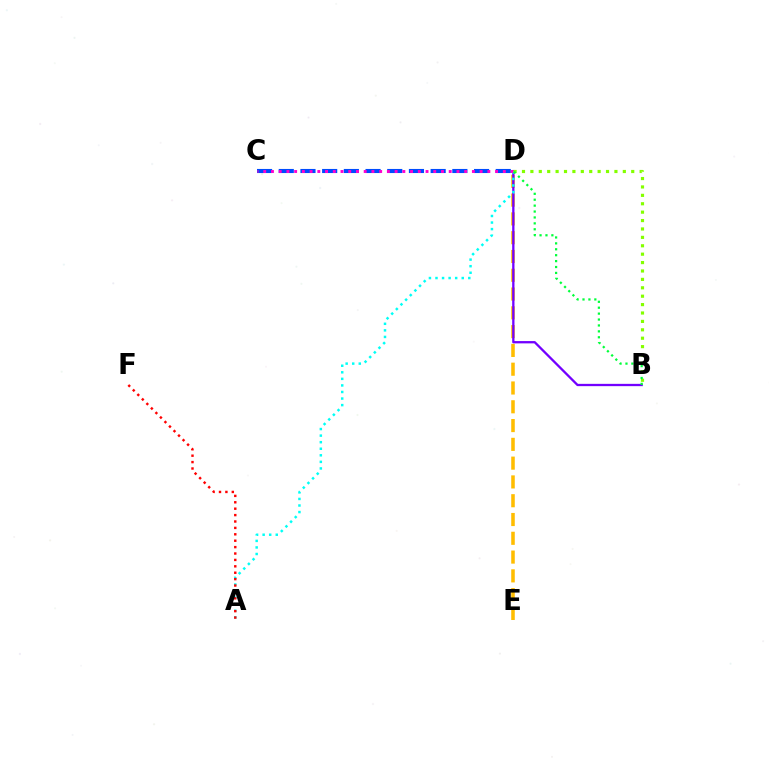{('D', 'E'): [{'color': '#ffbd00', 'line_style': 'dashed', 'thickness': 2.55}], ('B', 'D'): [{'color': '#7200ff', 'line_style': 'solid', 'thickness': 1.65}, {'color': '#84ff00', 'line_style': 'dotted', 'thickness': 2.28}, {'color': '#00ff39', 'line_style': 'dotted', 'thickness': 1.61}], ('C', 'D'): [{'color': '#004bff', 'line_style': 'dashed', 'thickness': 2.95}, {'color': '#ff00cf', 'line_style': 'dotted', 'thickness': 2.1}], ('A', 'D'): [{'color': '#00fff6', 'line_style': 'dotted', 'thickness': 1.78}], ('A', 'F'): [{'color': '#ff0000', 'line_style': 'dotted', 'thickness': 1.74}]}